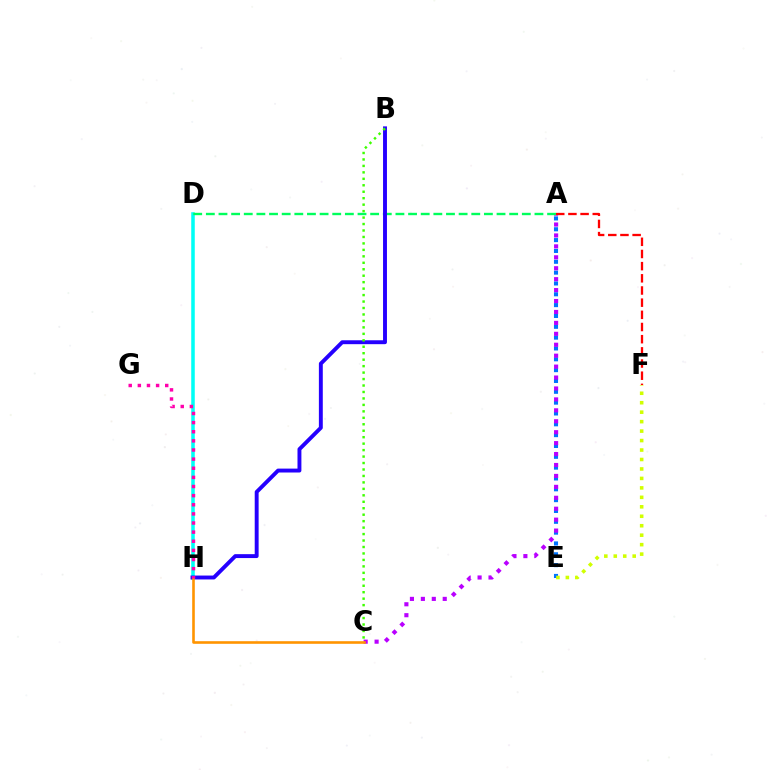{('D', 'H'): [{'color': '#00fff6', 'line_style': 'solid', 'thickness': 2.55}], ('A', 'E'): [{'color': '#0074ff', 'line_style': 'dotted', 'thickness': 2.94}], ('A', 'C'): [{'color': '#b900ff', 'line_style': 'dotted', 'thickness': 2.97}], ('A', 'D'): [{'color': '#00ff5c', 'line_style': 'dashed', 'thickness': 1.72}], ('B', 'H'): [{'color': '#2500ff', 'line_style': 'solid', 'thickness': 2.81}], ('E', 'F'): [{'color': '#d1ff00', 'line_style': 'dotted', 'thickness': 2.57}], ('A', 'F'): [{'color': '#ff0000', 'line_style': 'dashed', 'thickness': 1.65}], ('B', 'C'): [{'color': '#3dff00', 'line_style': 'dotted', 'thickness': 1.75}], ('C', 'H'): [{'color': '#ff9400', 'line_style': 'solid', 'thickness': 1.88}], ('G', 'H'): [{'color': '#ff00ac', 'line_style': 'dotted', 'thickness': 2.48}]}